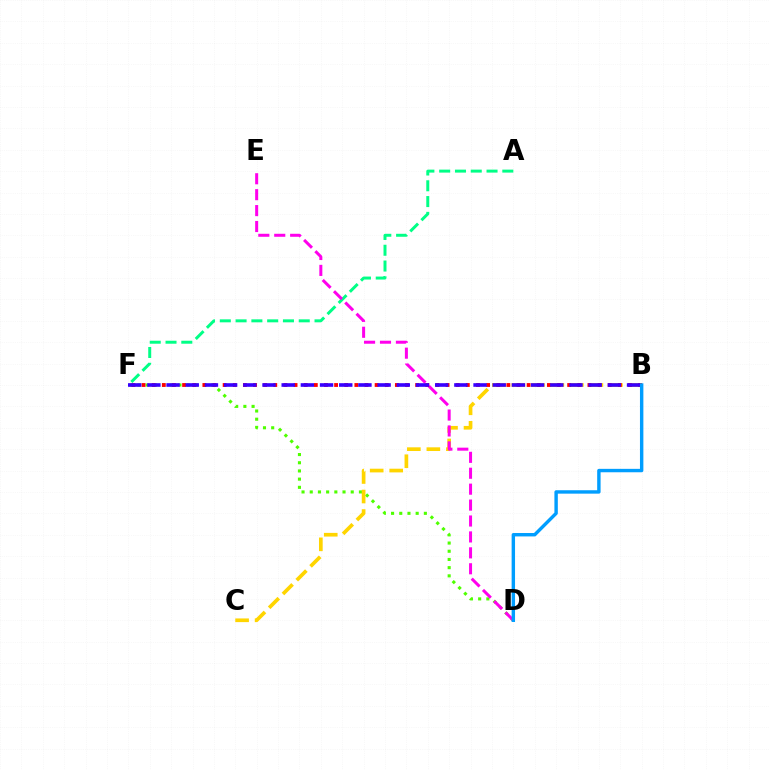{('A', 'F'): [{'color': '#00ff86', 'line_style': 'dashed', 'thickness': 2.14}], ('D', 'F'): [{'color': '#4fff00', 'line_style': 'dotted', 'thickness': 2.23}], ('B', 'C'): [{'color': '#ffd500', 'line_style': 'dashed', 'thickness': 2.65}], ('D', 'E'): [{'color': '#ff00ed', 'line_style': 'dashed', 'thickness': 2.16}], ('B', 'F'): [{'color': '#ff0000', 'line_style': 'dotted', 'thickness': 2.75}, {'color': '#3700ff', 'line_style': 'dashed', 'thickness': 2.61}], ('B', 'D'): [{'color': '#009eff', 'line_style': 'solid', 'thickness': 2.46}]}